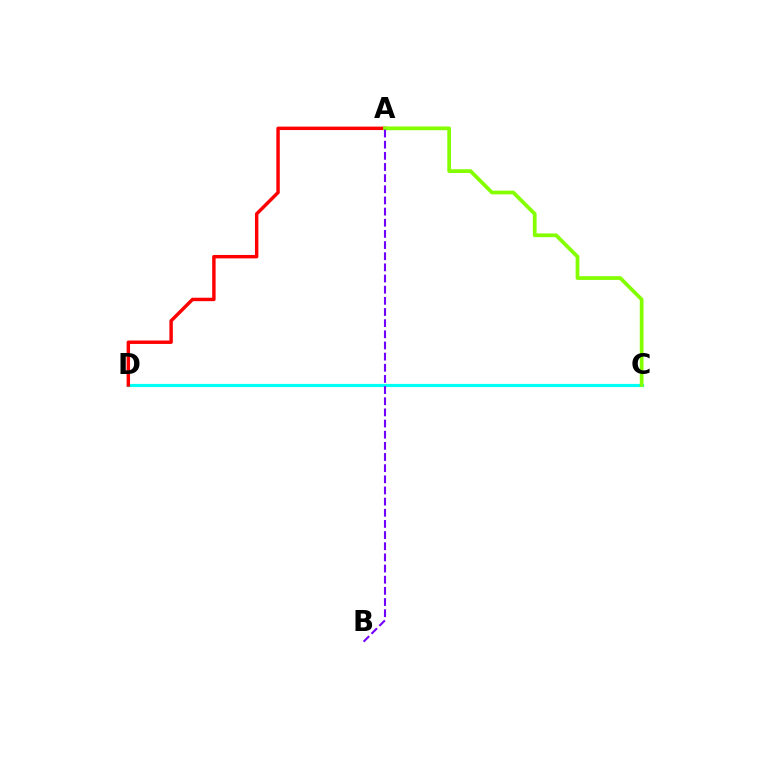{('C', 'D'): [{'color': '#00fff6', 'line_style': 'solid', 'thickness': 2.29}], ('A', 'D'): [{'color': '#ff0000', 'line_style': 'solid', 'thickness': 2.47}], ('A', 'C'): [{'color': '#84ff00', 'line_style': 'solid', 'thickness': 2.69}], ('A', 'B'): [{'color': '#7200ff', 'line_style': 'dashed', 'thickness': 1.52}]}